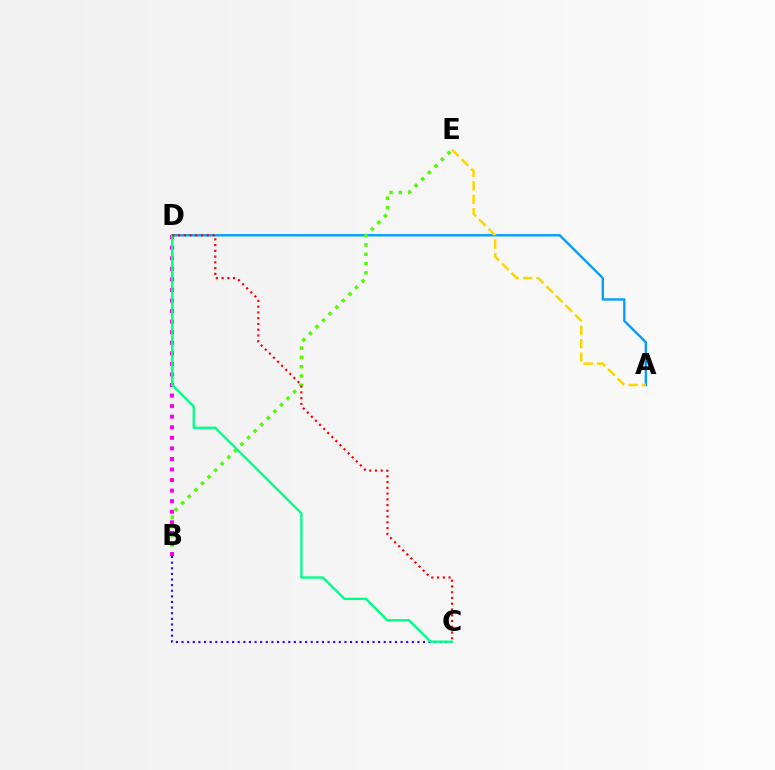{('A', 'D'): [{'color': '#009eff', 'line_style': 'solid', 'thickness': 1.7}], ('B', 'E'): [{'color': '#4fff00', 'line_style': 'dotted', 'thickness': 2.52}], ('B', 'C'): [{'color': '#3700ff', 'line_style': 'dotted', 'thickness': 1.53}], ('A', 'E'): [{'color': '#ffd500', 'line_style': 'dashed', 'thickness': 1.83}], ('B', 'D'): [{'color': '#ff00ed', 'line_style': 'dotted', 'thickness': 2.87}], ('C', 'D'): [{'color': '#00ff86', 'line_style': 'solid', 'thickness': 1.69}, {'color': '#ff0000', 'line_style': 'dotted', 'thickness': 1.56}]}